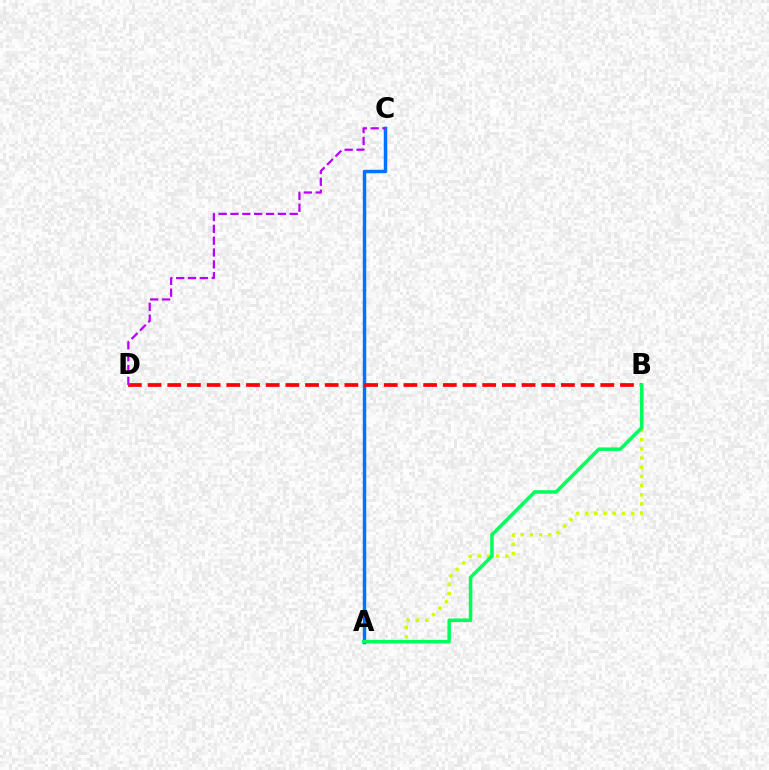{('A', 'B'): [{'color': '#d1ff00', 'line_style': 'dotted', 'thickness': 2.49}, {'color': '#00ff5c', 'line_style': 'solid', 'thickness': 2.53}], ('A', 'C'): [{'color': '#0074ff', 'line_style': 'solid', 'thickness': 2.49}], ('B', 'D'): [{'color': '#ff0000', 'line_style': 'dashed', 'thickness': 2.67}], ('C', 'D'): [{'color': '#b900ff', 'line_style': 'dashed', 'thickness': 1.61}]}